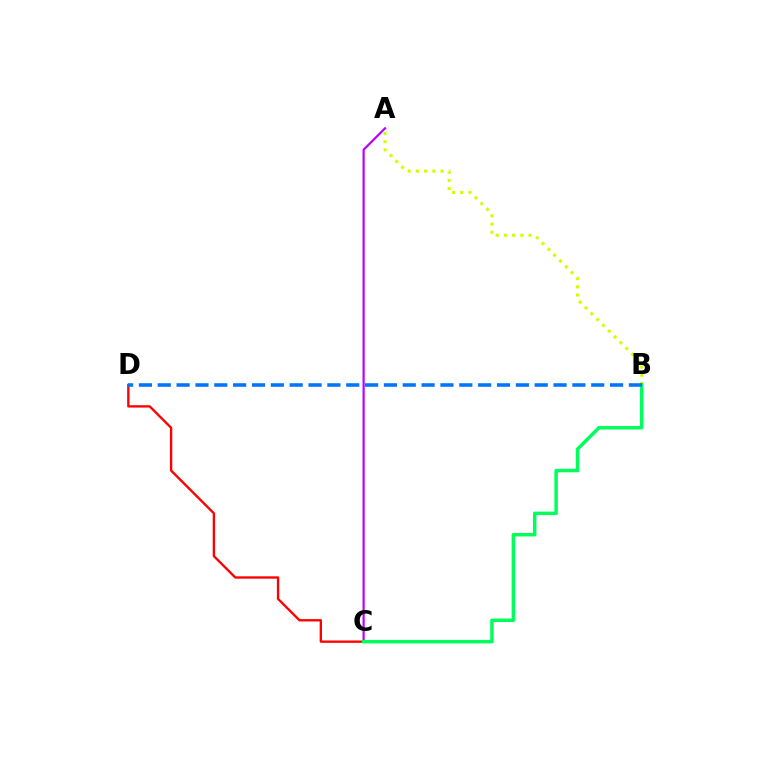{('C', 'D'): [{'color': '#ff0000', 'line_style': 'solid', 'thickness': 1.7}], ('A', 'C'): [{'color': '#b900ff', 'line_style': 'solid', 'thickness': 1.58}], ('A', 'B'): [{'color': '#d1ff00', 'line_style': 'dotted', 'thickness': 2.23}], ('B', 'C'): [{'color': '#00ff5c', 'line_style': 'solid', 'thickness': 2.49}], ('B', 'D'): [{'color': '#0074ff', 'line_style': 'dashed', 'thickness': 2.56}]}